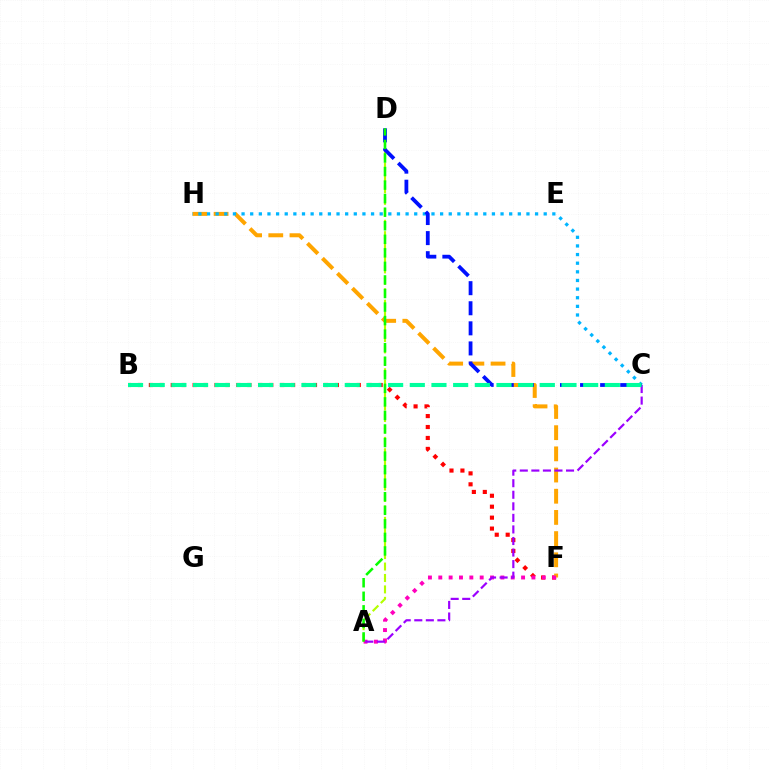{('B', 'F'): [{'color': '#ff0000', 'line_style': 'dotted', 'thickness': 2.97}], ('A', 'D'): [{'color': '#b3ff00', 'line_style': 'dashed', 'thickness': 1.55}, {'color': '#08ff00', 'line_style': 'dashed', 'thickness': 1.84}], ('F', 'H'): [{'color': '#ffa500', 'line_style': 'dashed', 'thickness': 2.88}], ('A', 'F'): [{'color': '#ff00bd', 'line_style': 'dotted', 'thickness': 2.81}], ('A', 'C'): [{'color': '#9b00ff', 'line_style': 'dashed', 'thickness': 1.57}], ('C', 'H'): [{'color': '#00b5ff', 'line_style': 'dotted', 'thickness': 2.35}], ('C', 'D'): [{'color': '#0010ff', 'line_style': 'dashed', 'thickness': 2.73}], ('B', 'C'): [{'color': '#00ff9d', 'line_style': 'dashed', 'thickness': 2.94}]}